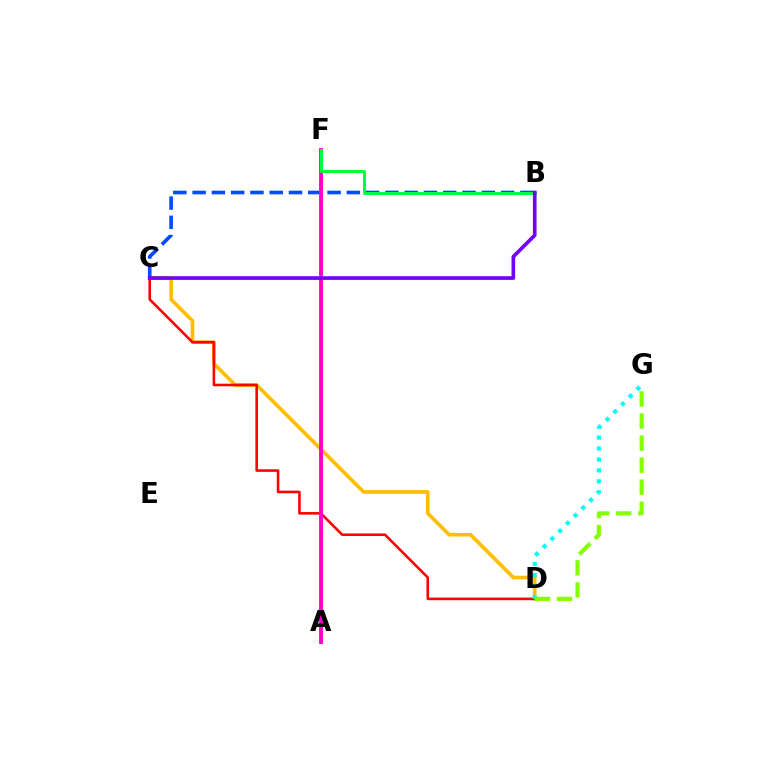{('C', 'D'): [{'color': '#ffbd00', 'line_style': 'solid', 'thickness': 2.61}, {'color': '#ff0000', 'line_style': 'solid', 'thickness': 1.86}], ('B', 'C'): [{'color': '#004bff', 'line_style': 'dashed', 'thickness': 2.62}, {'color': '#7200ff', 'line_style': 'solid', 'thickness': 2.65}], ('D', 'G'): [{'color': '#00fff6', 'line_style': 'dotted', 'thickness': 2.97}, {'color': '#84ff00', 'line_style': 'dashed', 'thickness': 2.99}], ('A', 'F'): [{'color': '#ff00cf', 'line_style': 'solid', 'thickness': 2.78}], ('B', 'F'): [{'color': '#00ff39', 'line_style': 'solid', 'thickness': 2.15}]}